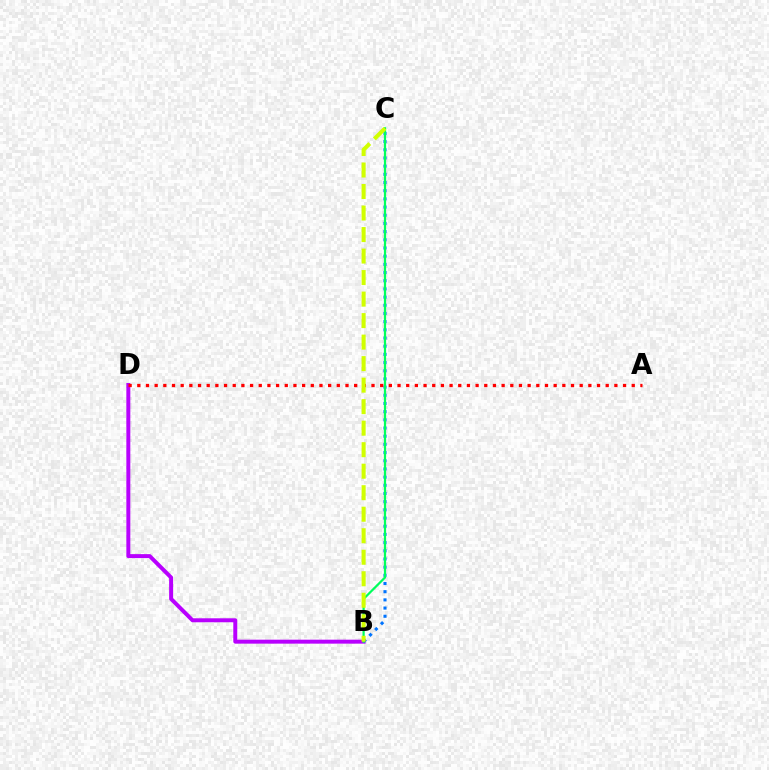{('B', 'D'): [{'color': '#b900ff', 'line_style': 'solid', 'thickness': 2.86}], ('B', 'C'): [{'color': '#0074ff', 'line_style': 'dotted', 'thickness': 2.22}, {'color': '#00ff5c', 'line_style': 'solid', 'thickness': 1.6}, {'color': '#d1ff00', 'line_style': 'dashed', 'thickness': 2.92}], ('A', 'D'): [{'color': '#ff0000', 'line_style': 'dotted', 'thickness': 2.36}]}